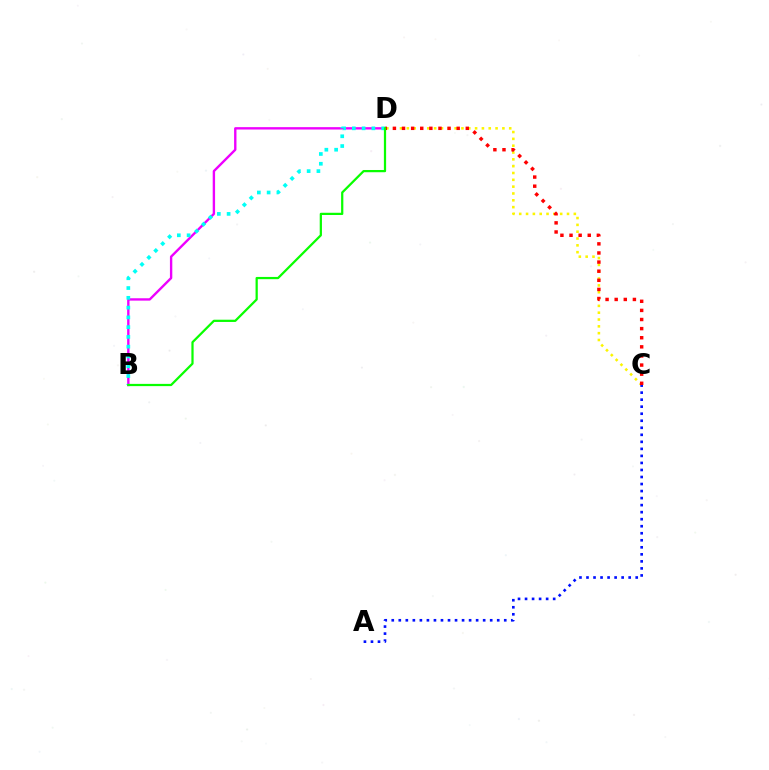{('B', 'D'): [{'color': '#ee00ff', 'line_style': 'solid', 'thickness': 1.71}, {'color': '#00fff6', 'line_style': 'dotted', 'thickness': 2.66}, {'color': '#08ff00', 'line_style': 'solid', 'thickness': 1.61}], ('C', 'D'): [{'color': '#fcf500', 'line_style': 'dotted', 'thickness': 1.85}, {'color': '#ff0000', 'line_style': 'dotted', 'thickness': 2.48}], ('A', 'C'): [{'color': '#0010ff', 'line_style': 'dotted', 'thickness': 1.91}]}